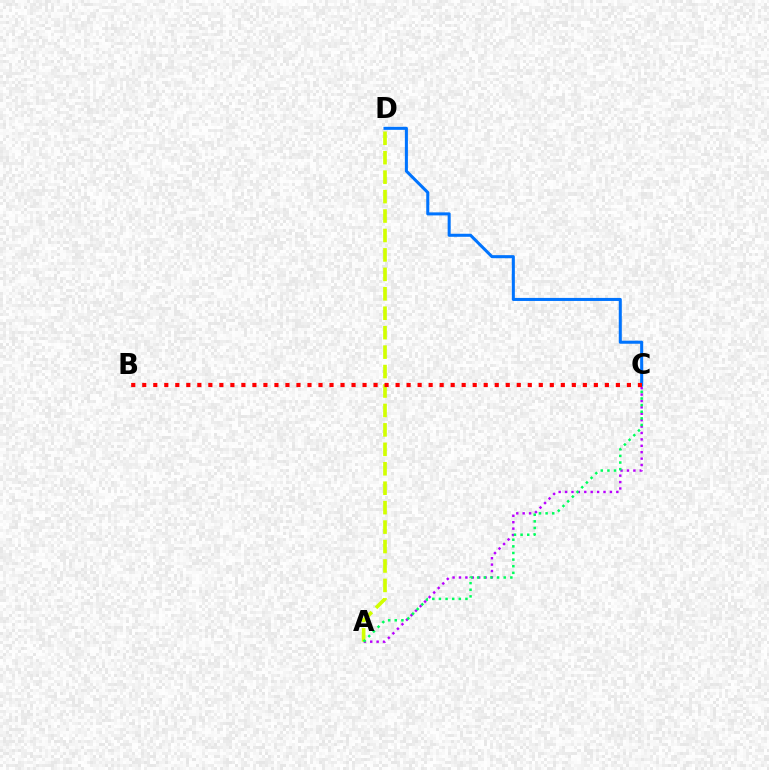{('A', 'C'): [{'color': '#b900ff', 'line_style': 'dotted', 'thickness': 1.74}, {'color': '#00ff5c', 'line_style': 'dotted', 'thickness': 1.8}], ('A', 'D'): [{'color': '#d1ff00', 'line_style': 'dashed', 'thickness': 2.64}], ('C', 'D'): [{'color': '#0074ff', 'line_style': 'solid', 'thickness': 2.19}], ('B', 'C'): [{'color': '#ff0000', 'line_style': 'dotted', 'thickness': 2.99}]}